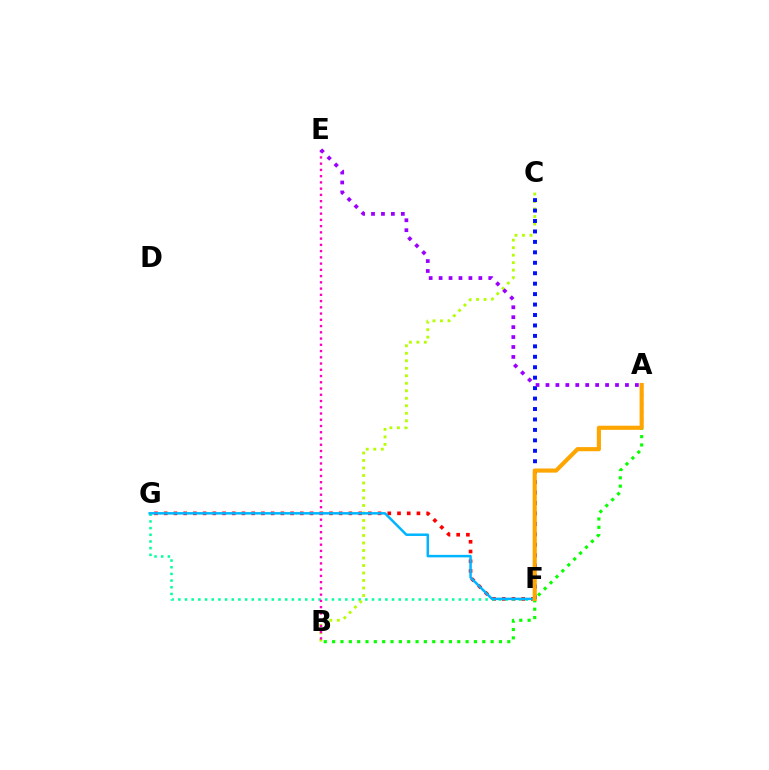{('F', 'G'): [{'color': '#ff0000', 'line_style': 'dotted', 'thickness': 2.64}, {'color': '#00ff9d', 'line_style': 'dotted', 'thickness': 1.81}, {'color': '#00b5ff', 'line_style': 'solid', 'thickness': 1.8}], ('A', 'B'): [{'color': '#08ff00', 'line_style': 'dotted', 'thickness': 2.27}], ('B', 'C'): [{'color': '#b3ff00', 'line_style': 'dotted', 'thickness': 2.04}], ('C', 'F'): [{'color': '#0010ff', 'line_style': 'dotted', 'thickness': 2.84}], ('B', 'E'): [{'color': '#ff00bd', 'line_style': 'dotted', 'thickness': 1.7}], ('A', 'E'): [{'color': '#9b00ff', 'line_style': 'dotted', 'thickness': 2.7}], ('A', 'F'): [{'color': '#ffa500', 'line_style': 'solid', 'thickness': 2.97}]}